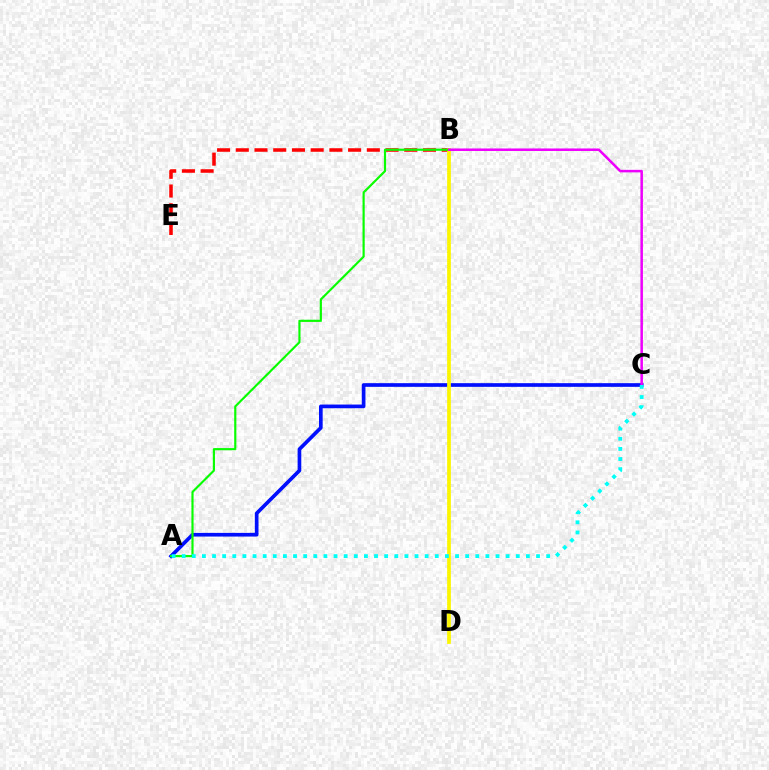{('B', 'E'): [{'color': '#ff0000', 'line_style': 'dashed', 'thickness': 2.54}], ('A', 'C'): [{'color': '#0010ff', 'line_style': 'solid', 'thickness': 2.65}, {'color': '#00fff6', 'line_style': 'dotted', 'thickness': 2.75}], ('B', 'D'): [{'color': '#fcf500', 'line_style': 'solid', 'thickness': 2.69}], ('A', 'B'): [{'color': '#08ff00', 'line_style': 'solid', 'thickness': 1.56}], ('B', 'C'): [{'color': '#ee00ff', 'line_style': 'solid', 'thickness': 1.82}]}